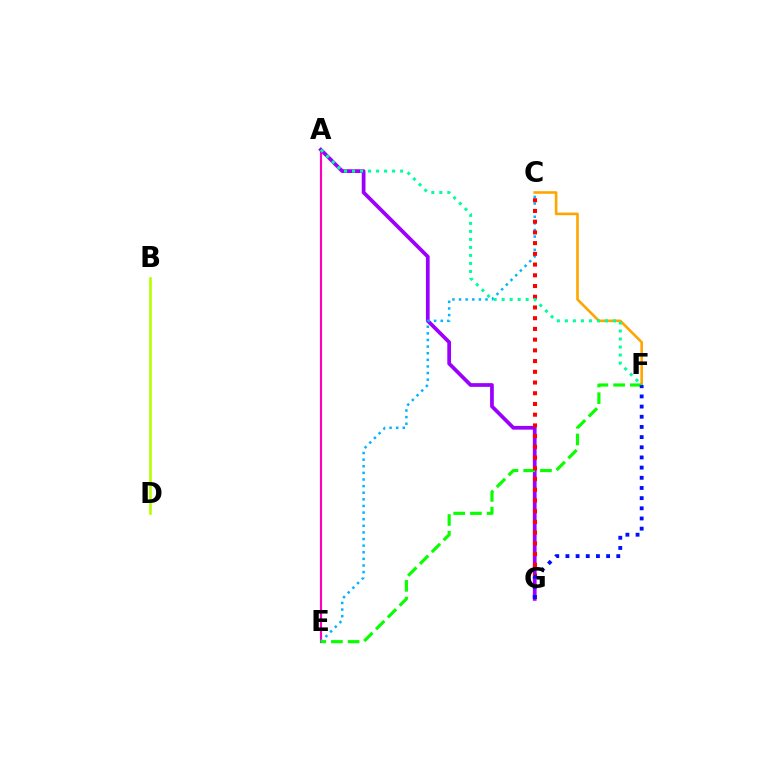{('C', 'F'): [{'color': '#ffa500', 'line_style': 'solid', 'thickness': 1.88}], ('A', 'E'): [{'color': '#ff00bd', 'line_style': 'solid', 'thickness': 1.53}], ('A', 'G'): [{'color': '#9b00ff', 'line_style': 'solid', 'thickness': 2.69}], ('C', 'E'): [{'color': '#00b5ff', 'line_style': 'dotted', 'thickness': 1.8}], ('E', 'F'): [{'color': '#08ff00', 'line_style': 'dashed', 'thickness': 2.27}], ('C', 'G'): [{'color': '#ff0000', 'line_style': 'dotted', 'thickness': 2.91}], ('B', 'D'): [{'color': '#b3ff00', 'line_style': 'solid', 'thickness': 1.88}], ('F', 'G'): [{'color': '#0010ff', 'line_style': 'dotted', 'thickness': 2.76}], ('A', 'F'): [{'color': '#00ff9d', 'line_style': 'dotted', 'thickness': 2.18}]}